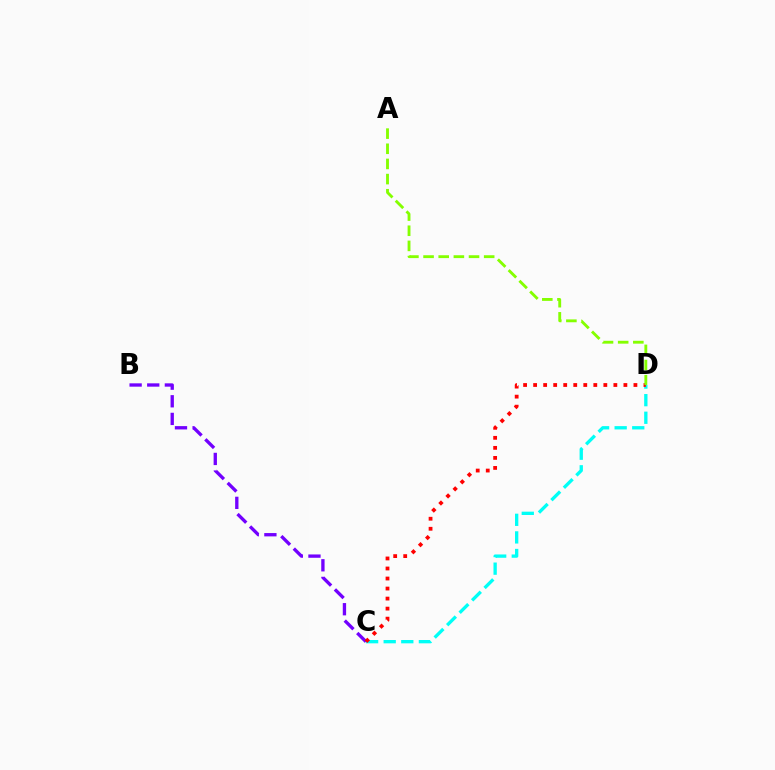{('B', 'C'): [{'color': '#7200ff', 'line_style': 'dashed', 'thickness': 2.39}], ('C', 'D'): [{'color': '#00fff6', 'line_style': 'dashed', 'thickness': 2.39}, {'color': '#ff0000', 'line_style': 'dotted', 'thickness': 2.73}], ('A', 'D'): [{'color': '#84ff00', 'line_style': 'dashed', 'thickness': 2.06}]}